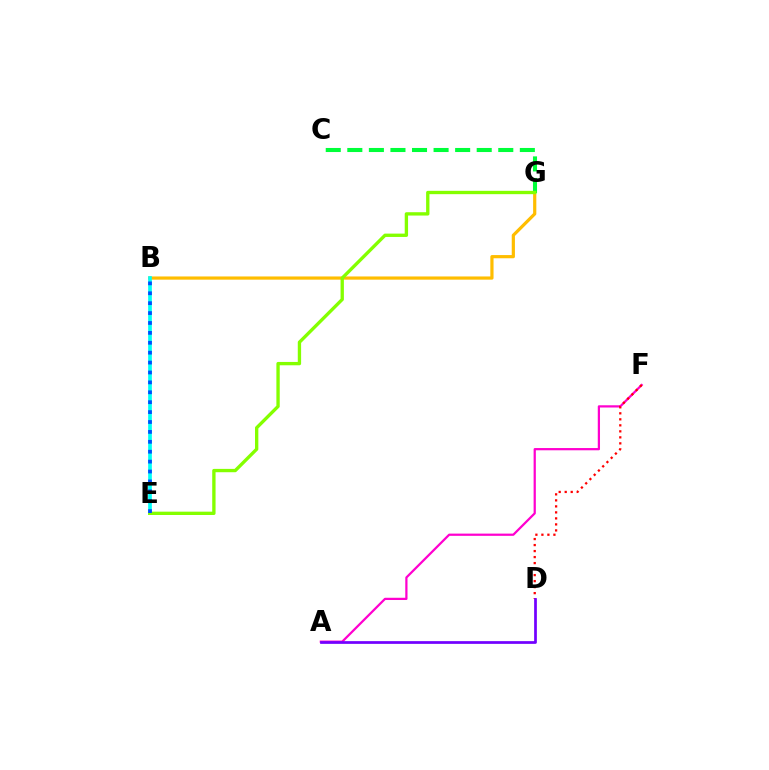{('B', 'G'): [{'color': '#ffbd00', 'line_style': 'solid', 'thickness': 2.3}], ('A', 'F'): [{'color': '#ff00cf', 'line_style': 'solid', 'thickness': 1.61}], ('B', 'E'): [{'color': '#00fff6', 'line_style': 'solid', 'thickness': 2.65}, {'color': '#004bff', 'line_style': 'dotted', 'thickness': 2.69}], ('C', 'G'): [{'color': '#00ff39', 'line_style': 'dashed', 'thickness': 2.93}], ('D', 'F'): [{'color': '#ff0000', 'line_style': 'dotted', 'thickness': 1.63}], ('E', 'G'): [{'color': '#84ff00', 'line_style': 'solid', 'thickness': 2.4}], ('A', 'D'): [{'color': '#7200ff', 'line_style': 'solid', 'thickness': 1.96}]}